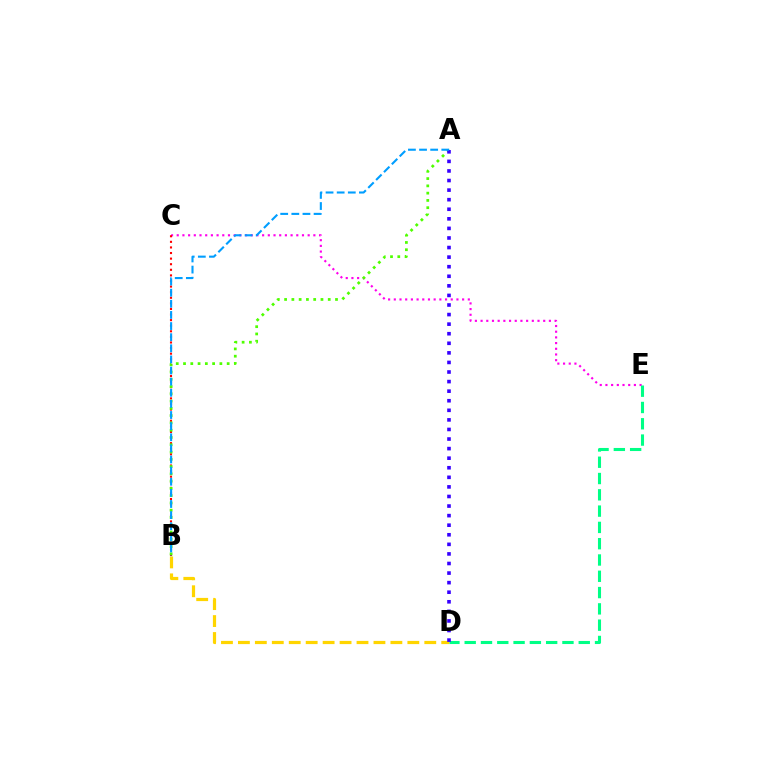{('C', 'E'): [{'color': '#ff00ed', 'line_style': 'dotted', 'thickness': 1.55}], ('B', 'C'): [{'color': '#ff0000', 'line_style': 'dotted', 'thickness': 1.52}], ('B', 'D'): [{'color': '#ffd500', 'line_style': 'dashed', 'thickness': 2.3}], ('A', 'B'): [{'color': '#4fff00', 'line_style': 'dotted', 'thickness': 1.98}, {'color': '#009eff', 'line_style': 'dashed', 'thickness': 1.51}], ('D', 'E'): [{'color': '#00ff86', 'line_style': 'dashed', 'thickness': 2.21}], ('A', 'D'): [{'color': '#3700ff', 'line_style': 'dotted', 'thickness': 2.6}]}